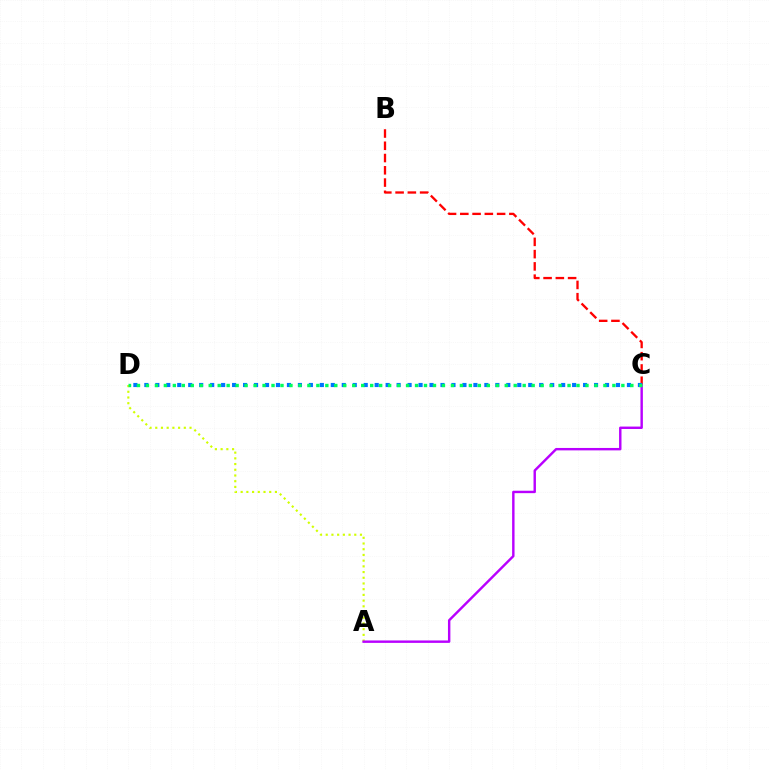{('A', 'D'): [{'color': '#d1ff00', 'line_style': 'dotted', 'thickness': 1.55}], ('B', 'C'): [{'color': '#ff0000', 'line_style': 'dashed', 'thickness': 1.67}], ('A', 'C'): [{'color': '#b900ff', 'line_style': 'solid', 'thickness': 1.74}], ('C', 'D'): [{'color': '#0074ff', 'line_style': 'dotted', 'thickness': 2.98}, {'color': '#00ff5c', 'line_style': 'dotted', 'thickness': 2.44}]}